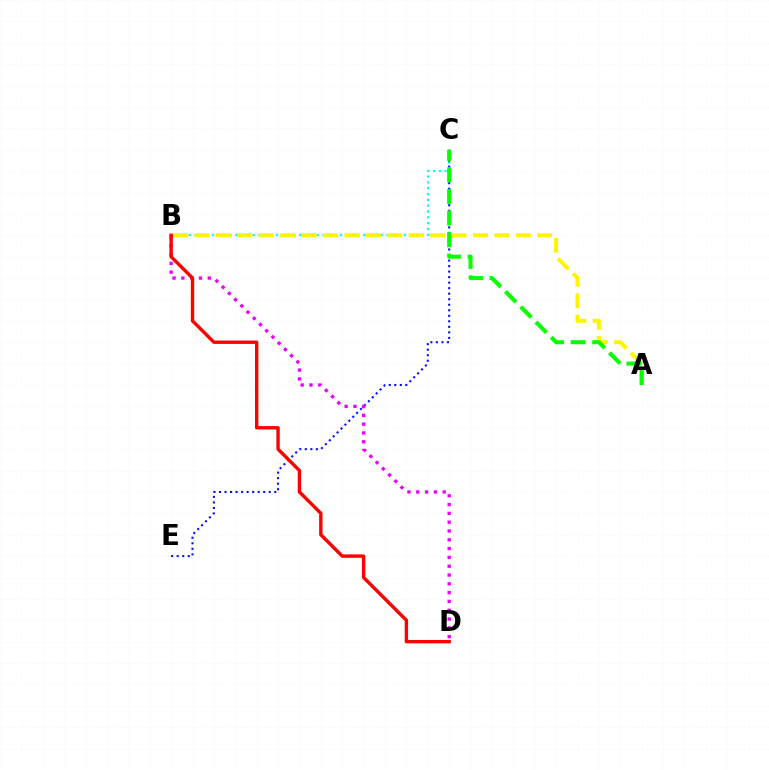{('C', 'E'): [{'color': '#0010ff', 'line_style': 'dotted', 'thickness': 1.5}], ('B', 'C'): [{'color': '#00fff6', 'line_style': 'dotted', 'thickness': 1.58}], ('A', 'B'): [{'color': '#fcf500', 'line_style': 'dashed', 'thickness': 2.91}], ('B', 'D'): [{'color': '#ee00ff', 'line_style': 'dotted', 'thickness': 2.39}, {'color': '#ff0000', 'line_style': 'solid', 'thickness': 2.44}], ('A', 'C'): [{'color': '#08ff00', 'line_style': 'dashed', 'thickness': 2.93}]}